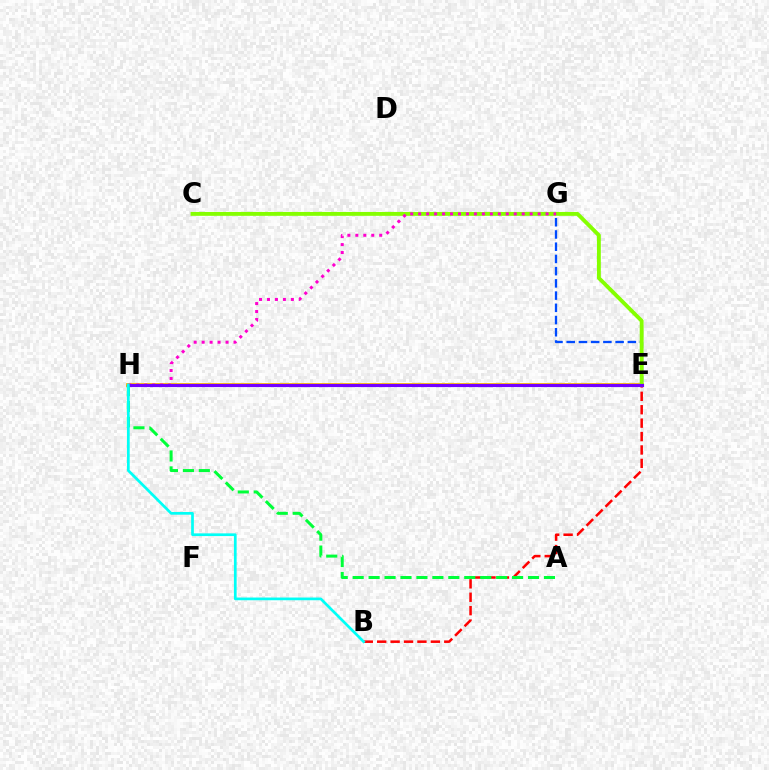{('E', 'G'): [{'color': '#004bff', 'line_style': 'dashed', 'thickness': 1.66}], ('E', 'H'): [{'color': '#ffbd00', 'line_style': 'solid', 'thickness': 2.75}, {'color': '#7200ff', 'line_style': 'solid', 'thickness': 2.27}], ('B', 'E'): [{'color': '#ff0000', 'line_style': 'dashed', 'thickness': 1.82}], ('C', 'E'): [{'color': '#84ff00', 'line_style': 'solid', 'thickness': 2.79}], ('A', 'H'): [{'color': '#00ff39', 'line_style': 'dashed', 'thickness': 2.17}], ('G', 'H'): [{'color': '#ff00cf', 'line_style': 'dotted', 'thickness': 2.16}], ('B', 'H'): [{'color': '#00fff6', 'line_style': 'solid', 'thickness': 1.95}]}